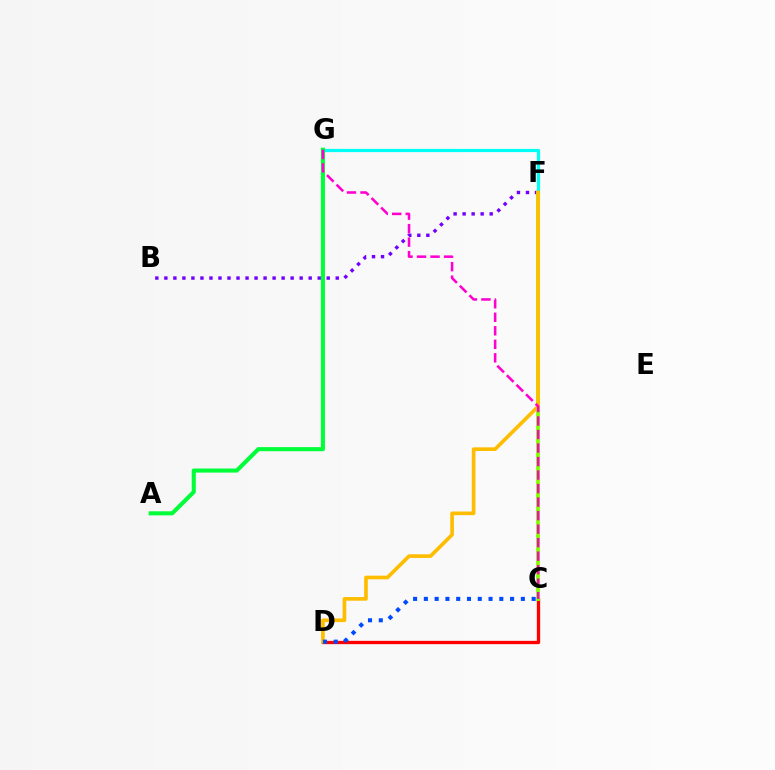{('B', 'F'): [{'color': '#7200ff', 'line_style': 'dotted', 'thickness': 2.45}], ('C', 'D'): [{'color': '#ff0000', 'line_style': 'solid', 'thickness': 2.38}, {'color': '#004bff', 'line_style': 'dotted', 'thickness': 2.93}], ('F', 'G'): [{'color': '#00fff6', 'line_style': 'solid', 'thickness': 2.32}], ('C', 'F'): [{'color': '#84ff00', 'line_style': 'solid', 'thickness': 2.73}], ('D', 'F'): [{'color': '#ffbd00', 'line_style': 'solid', 'thickness': 2.64}], ('A', 'G'): [{'color': '#00ff39', 'line_style': 'solid', 'thickness': 2.94}], ('C', 'G'): [{'color': '#ff00cf', 'line_style': 'dashed', 'thickness': 1.84}]}